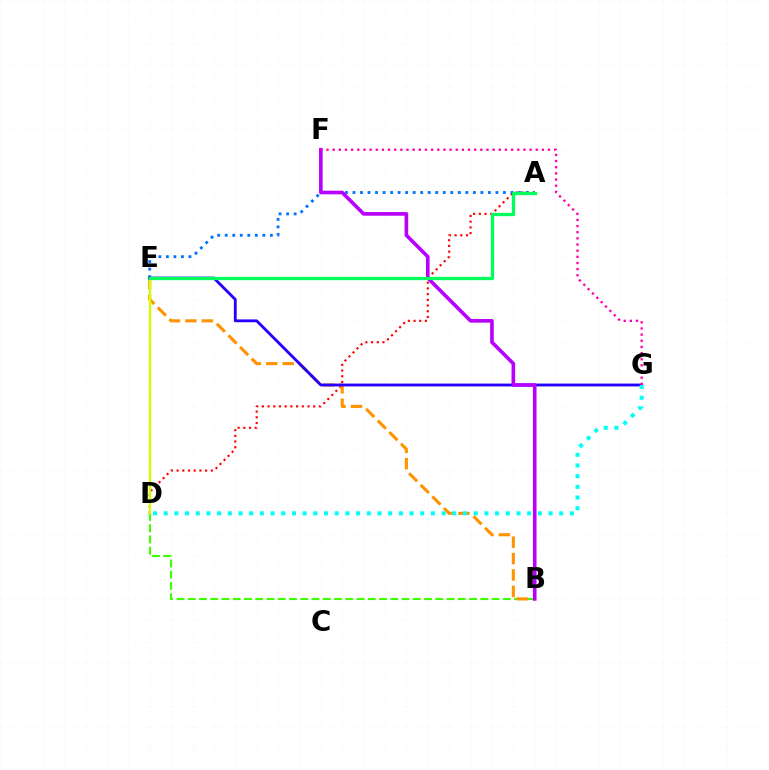{('B', 'D'): [{'color': '#3dff00', 'line_style': 'dashed', 'thickness': 1.53}], ('A', 'D'): [{'color': '#ff0000', 'line_style': 'dotted', 'thickness': 1.55}], ('A', 'E'): [{'color': '#0074ff', 'line_style': 'dotted', 'thickness': 2.04}, {'color': '#00ff5c', 'line_style': 'solid', 'thickness': 2.37}], ('B', 'E'): [{'color': '#ff9400', 'line_style': 'dashed', 'thickness': 2.23}], ('D', 'E'): [{'color': '#d1ff00', 'line_style': 'solid', 'thickness': 1.71}], ('E', 'G'): [{'color': '#2500ff', 'line_style': 'solid', 'thickness': 2.05}], ('B', 'F'): [{'color': '#b900ff', 'line_style': 'solid', 'thickness': 2.61}], ('D', 'G'): [{'color': '#00fff6', 'line_style': 'dotted', 'thickness': 2.9}], ('F', 'G'): [{'color': '#ff00ac', 'line_style': 'dotted', 'thickness': 1.67}]}